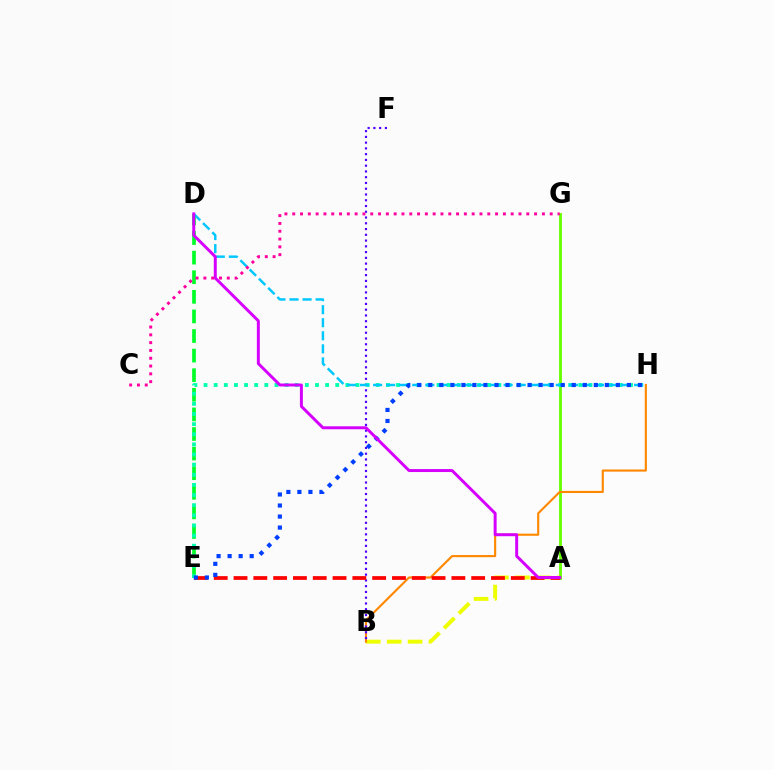{('A', 'G'): [{'color': '#66ff00', 'line_style': 'solid', 'thickness': 2.03}], ('A', 'B'): [{'color': '#eeff00', 'line_style': 'dashed', 'thickness': 2.84}], ('B', 'H'): [{'color': '#ff8800', 'line_style': 'solid', 'thickness': 1.54}], ('D', 'E'): [{'color': '#00ff27', 'line_style': 'dashed', 'thickness': 2.66}], ('B', 'F'): [{'color': '#4f00ff', 'line_style': 'dotted', 'thickness': 1.57}], ('A', 'E'): [{'color': '#ff0000', 'line_style': 'dashed', 'thickness': 2.69}], ('E', 'H'): [{'color': '#00ffaf', 'line_style': 'dotted', 'thickness': 2.75}, {'color': '#003fff', 'line_style': 'dotted', 'thickness': 3.0}], ('D', 'H'): [{'color': '#00c7ff', 'line_style': 'dashed', 'thickness': 1.77}], ('C', 'G'): [{'color': '#ff00a0', 'line_style': 'dotted', 'thickness': 2.12}], ('A', 'D'): [{'color': '#d600ff', 'line_style': 'solid', 'thickness': 2.13}]}